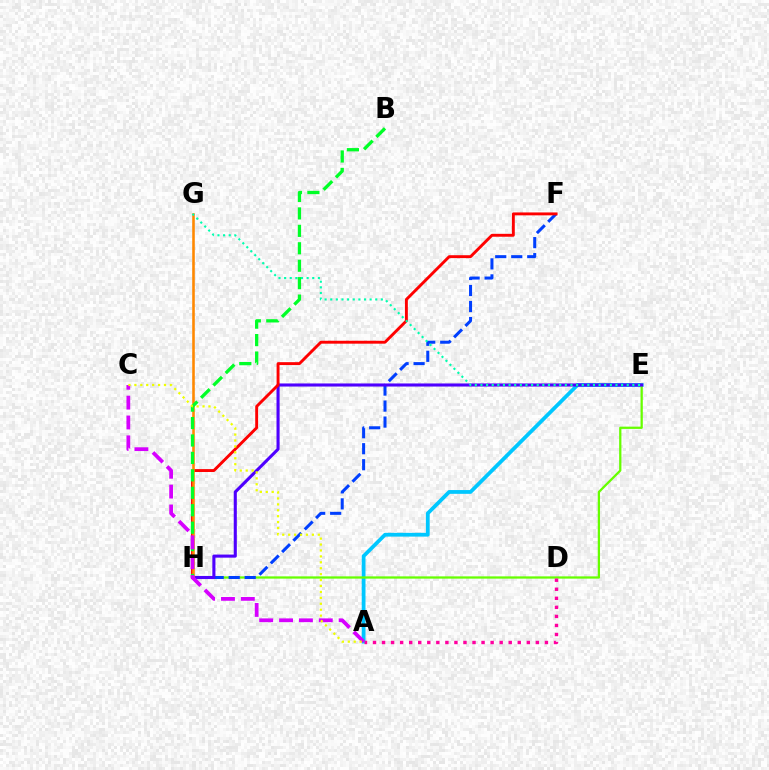{('A', 'E'): [{'color': '#00c7ff', 'line_style': 'solid', 'thickness': 2.72}], ('E', 'H'): [{'color': '#66ff00', 'line_style': 'solid', 'thickness': 1.63}, {'color': '#4f00ff', 'line_style': 'solid', 'thickness': 2.22}], ('F', 'H'): [{'color': '#003fff', 'line_style': 'dashed', 'thickness': 2.17}, {'color': '#ff0000', 'line_style': 'solid', 'thickness': 2.09}], ('G', 'H'): [{'color': '#ff8800', 'line_style': 'solid', 'thickness': 1.86}], ('E', 'G'): [{'color': '#00ffaf', 'line_style': 'dotted', 'thickness': 1.53}], ('B', 'H'): [{'color': '#00ff27', 'line_style': 'dashed', 'thickness': 2.37}], ('A', 'C'): [{'color': '#d600ff', 'line_style': 'dashed', 'thickness': 2.7}, {'color': '#eeff00', 'line_style': 'dotted', 'thickness': 1.61}], ('A', 'D'): [{'color': '#ff00a0', 'line_style': 'dotted', 'thickness': 2.46}]}